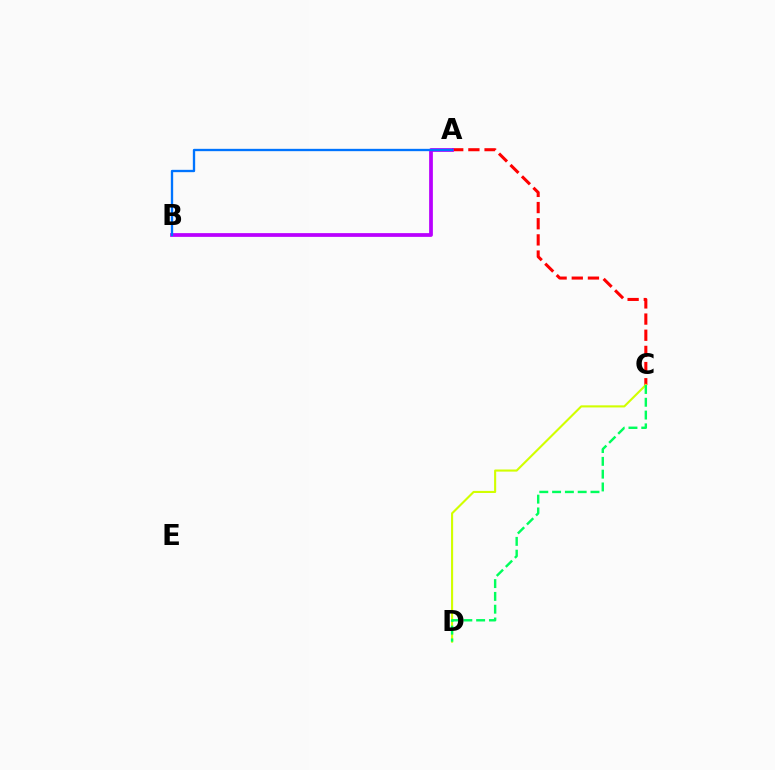{('A', 'C'): [{'color': '#ff0000', 'line_style': 'dashed', 'thickness': 2.2}], ('C', 'D'): [{'color': '#d1ff00', 'line_style': 'solid', 'thickness': 1.52}, {'color': '#00ff5c', 'line_style': 'dashed', 'thickness': 1.74}], ('A', 'B'): [{'color': '#b900ff', 'line_style': 'solid', 'thickness': 2.7}, {'color': '#0074ff', 'line_style': 'solid', 'thickness': 1.68}]}